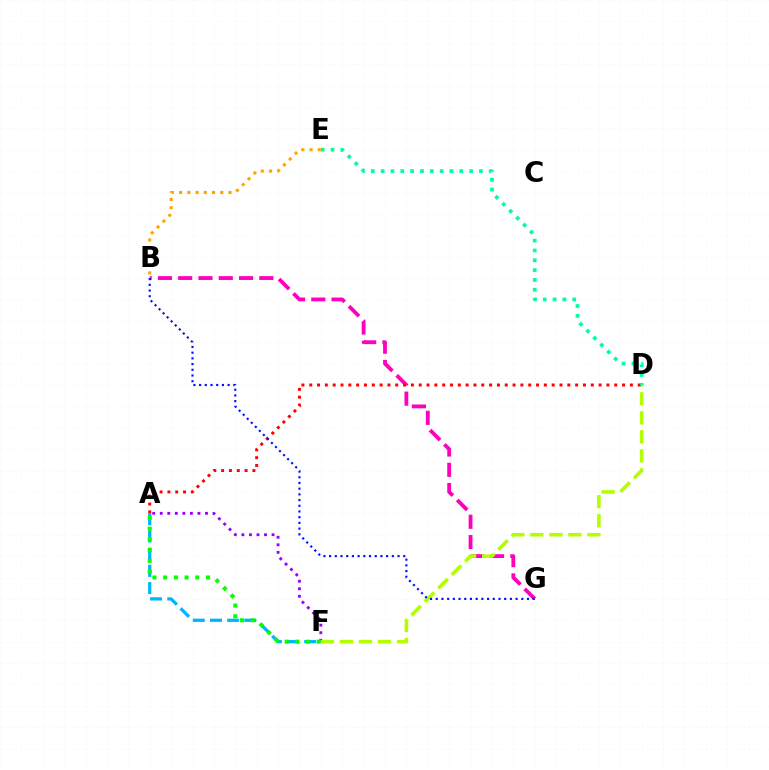{('B', 'G'): [{'color': '#ff00bd', 'line_style': 'dashed', 'thickness': 2.75}, {'color': '#0010ff', 'line_style': 'dotted', 'thickness': 1.55}], ('A', 'F'): [{'color': '#00b5ff', 'line_style': 'dashed', 'thickness': 2.33}, {'color': '#9b00ff', 'line_style': 'dotted', 'thickness': 2.05}, {'color': '#08ff00', 'line_style': 'dotted', 'thickness': 2.91}], ('D', 'F'): [{'color': '#b3ff00', 'line_style': 'dashed', 'thickness': 2.58}], ('A', 'D'): [{'color': '#ff0000', 'line_style': 'dotted', 'thickness': 2.12}], ('D', 'E'): [{'color': '#00ff9d', 'line_style': 'dotted', 'thickness': 2.67}], ('B', 'E'): [{'color': '#ffa500', 'line_style': 'dotted', 'thickness': 2.24}]}